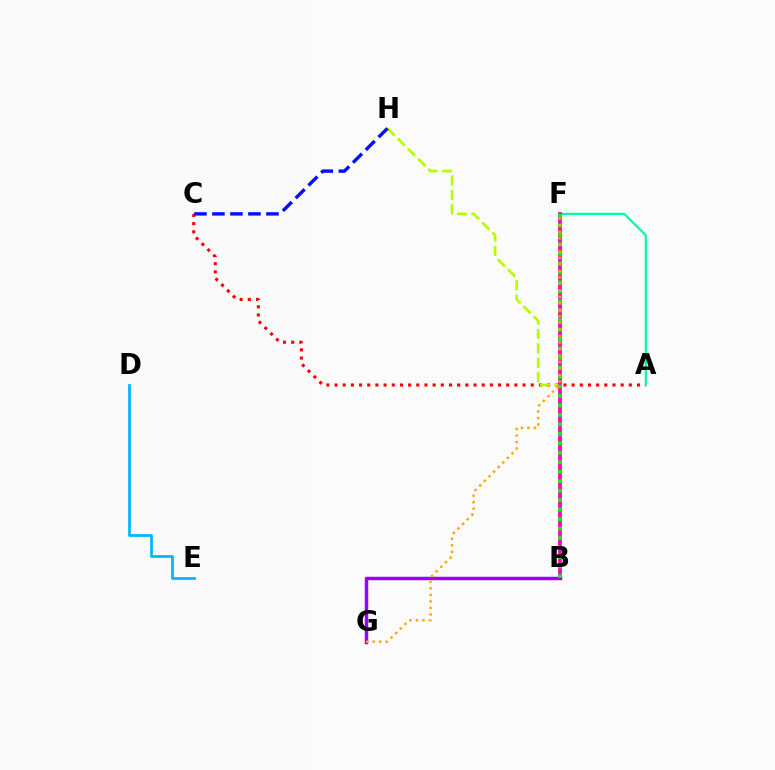{('A', 'C'): [{'color': '#ff0000', 'line_style': 'dotted', 'thickness': 2.22}], ('D', 'E'): [{'color': '#00b5ff', 'line_style': 'solid', 'thickness': 1.97}], ('A', 'F'): [{'color': '#00ff9d', 'line_style': 'solid', 'thickness': 1.61}], ('B', 'H'): [{'color': '#b3ff00', 'line_style': 'dashed', 'thickness': 1.96}], ('B', 'F'): [{'color': '#ff00bd', 'line_style': 'solid', 'thickness': 2.65}, {'color': '#08ff00', 'line_style': 'dotted', 'thickness': 2.58}], ('B', 'G'): [{'color': '#9b00ff', 'line_style': 'solid', 'thickness': 2.5}], ('F', 'G'): [{'color': '#ffa500', 'line_style': 'dotted', 'thickness': 1.77}], ('C', 'H'): [{'color': '#0010ff', 'line_style': 'dashed', 'thickness': 2.45}]}